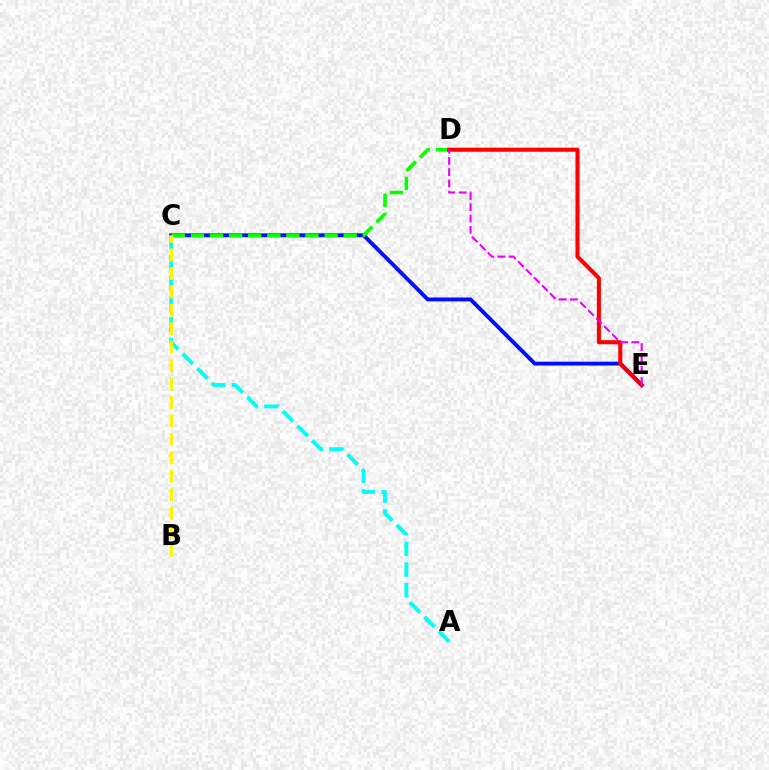{('C', 'E'): [{'color': '#0010ff', 'line_style': 'solid', 'thickness': 2.81}], ('C', 'D'): [{'color': '#08ff00', 'line_style': 'dashed', 'thickness': 2.59}], ('A', 'C'): [{'color': '#00fff6', 'line_style': 'dashed', 'thickness': 2.81}], ('D', 'E'): [{'color': '#ff0000', 'line_style': 'solid', 'thickness': 2.93}, {'color': '#ee00ff', 'line_style': 'dashed', 'thickness': 1.53}], ('B', 'C'): [{'color': '#fcf500', 'line_style': 'dashed', 'thickness': 2.51}]}